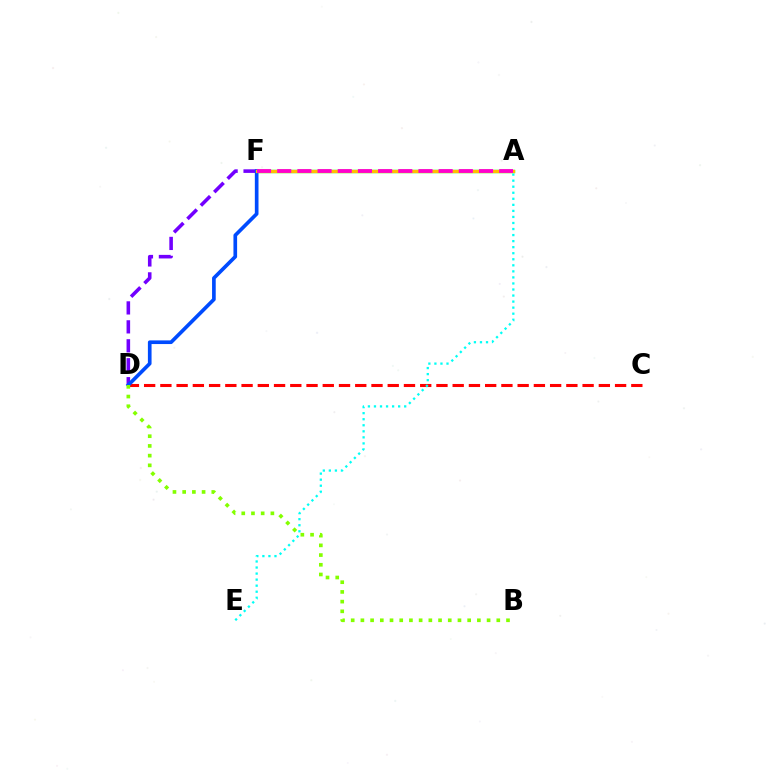{('A', 'F'): [{'color': '#00ff39', 'line_style': 'solid', 'thickness': 2.44}, {'color': '#ffbd00', 'line_style': 'solid', 'thickness': 2.34}, {'color': '#ff00cf', 'line_style': 'dashed', 'thickness': 2.74}], ('D', 'F'): [{'color': '#7200ff', 'line_style': 'dashed', 'thickness': 2.57}, {'color': '#004bff', 'line_style': 'solid', 'thickness': 2.64}], ('C', 'D'): [{'color': '#ff0000', 'line_style': 'dashed', 'thickness': 2.21}], ('A', 'E'): [{'color': '#00fff6', 'line_style': 'dotted', 'thickness': 1.64}], ('B', 'D'): [{'color': '#84ff00', 'line_style': 'dotted', 'thickness': 2.64}]}